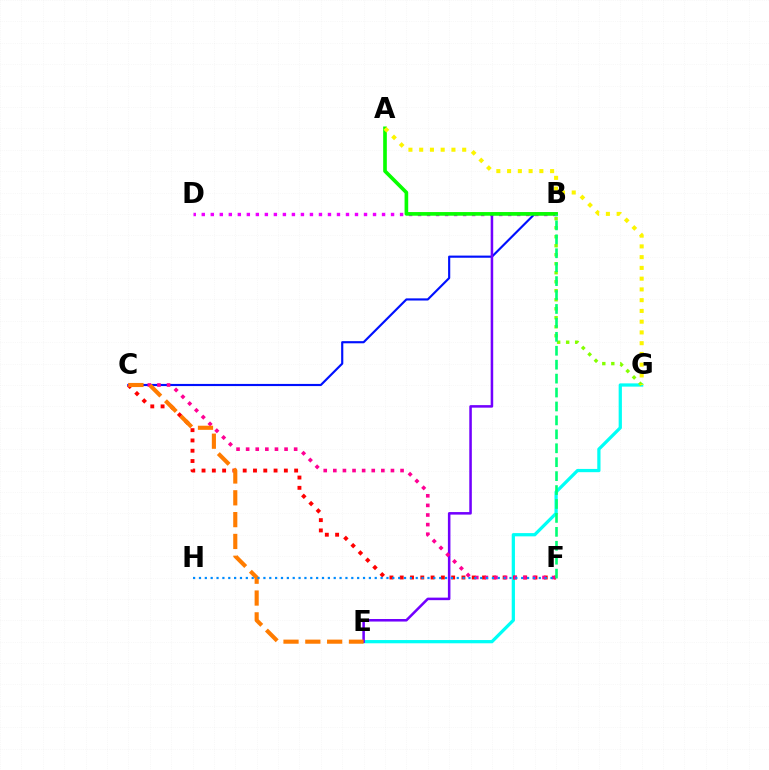{('E', 'G'): [{'color': '#00fff6', 'line_style': 'solid', 'thickness': 2.34}], ('B', 'D'): [{'color': '#ee00ff', 'line_style': 'dotted', 'thickness': 2.45}], ('B', 'C'): [{'color': '#0010ff', 'line_style': 'solid', 'thickness': 1.55}], ('B', 'G'): [{'color': '#84ff00', 'line_style': 'dotted', 'thickness': 2.45}], ('B', 'E'): [{'color': '#7200ff', 'line_style': 'solid', 'thickness': 1.83}], ('C', 'F'): [{'color': '#ff0000', 'line_style': 'dotted', 'thickness': 2.8}, {'color': '#ff0094', 'line_style': 'dotted', 'thickness': 2.61}], ('C', 'E'): [{'color': '#ff7c00', 'line_style': 'dashed', 'thickness': 2.96}], ('A', 'B'): [{'color': '#08ff00', 'line_style': 'solid', 'thickness': 2.63}], ('A', 'G'): [{'color': '#fcf500', 'line_style': 'dotted', 'thickness': 2.92}], ('F', 'H'): [{'color': '#008cff', 'line_style': 'dotted', 'thickness': 1.59}], ('B', 'F'): [{'color': '#00ff74', 'line_style': 'dashed', 'thickness': 1.89}]}